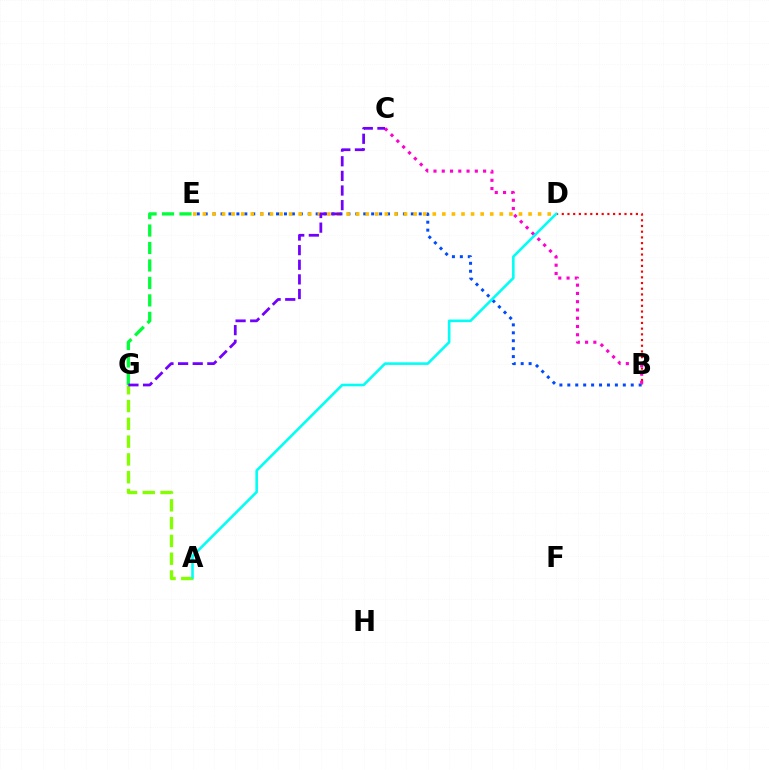{('B', 'E'): [{'color': '#004bff', 'line_style': 'dotted', 'thickness': 2.15}], ('E', 'G'): [{'color': '#00ff39', 'line_style': 'dashed', 'thickness': 2.37}], ('A', 'G'): [{'color': '#84ff00', 'line_style': 'dashed', 'thickness': 2.42}], ('B', 'D'): [{'color': '#ff0000', 'line_style': 'dotted', 'thickness': 1.55}], ('B', 'C'): [{'color': '#ff00cf', 'line_style': 'dotted', 'thickness': 2.25}], ('D', 'E'): [{'color': '#ffbd00', 'line_style': 'dotted', 'thickness': 2.6}], ('A', 'D'): [{'color': '#00fff6', 'line_style': 'solid', 'thickness': 1.86}], ('C', 'G'): [{'color': '#7200ff', 'line_style': 'dashed', 'thickness': 1.99}]}